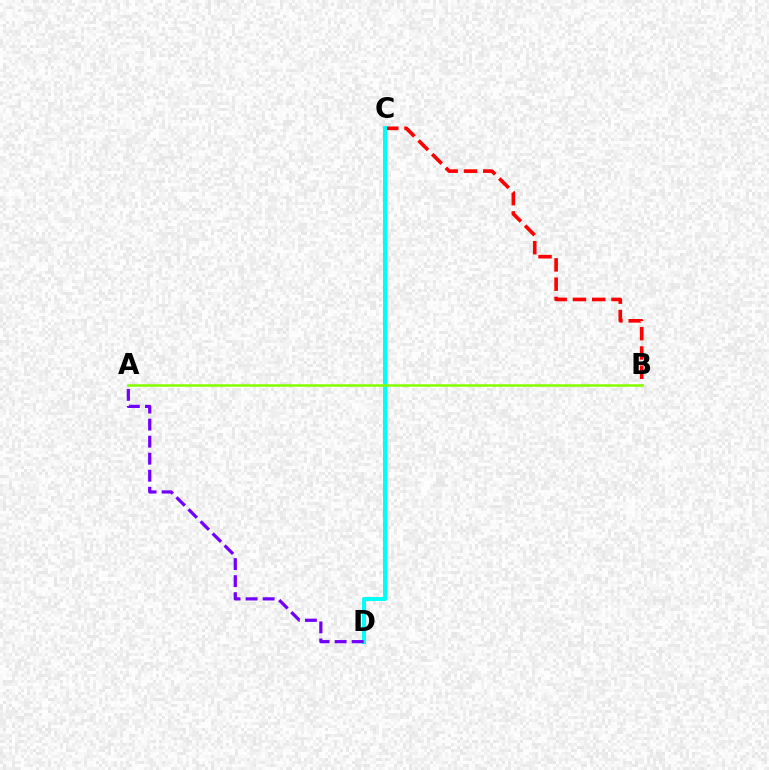{('B', 'C'): [{'color': '#ff0000', 'line_style': 'dashed', 'thickness': 2.62}], ('C', 'D'): [{'color': '#00fff6', 'line_style': 'solid', 'thickness': 2.88}], ('A', 'D'): [{'color': '#7200ff', 'line_style': 'dashed', 'thickness': 2.31}], ('A', 'B'): [{'color': '#84ff00', 'line_style': 'solid', 'thickness': 1.81}]}